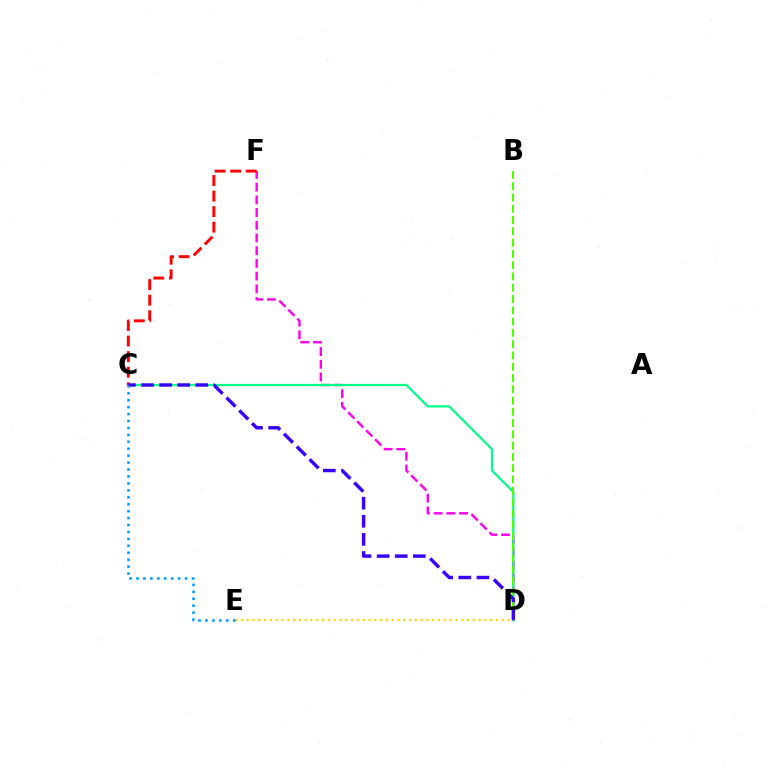{('D', 'F'): [{'color': '#ff00ed', 'line_style': 'dashed', 'thickness': 1.73}], ('C', 'D'): [{'color': '#00ff86', 'line_style': 'solid', 'thickness': 1.59}, {'color': '#3700ff', 'line_style': 'dashed', 'thickness': 2.46}], ('B', 'D'): [{'color': '#4fff00', 'line_style': 'dashed', 'thickness': 1.53}], ('C', 'F'): [{'color': '#ff0000', 'line_style': 'dashed', 'thickness': 2.12}], ('D', 'E'): [{'color': '#ffd500', 'line_style': 'dotted', 'thickness': 1.58}], ('C', 'E'): [{'color': '#009eff', 'line_style': 'dotted', 'thickness': 1.88}]}